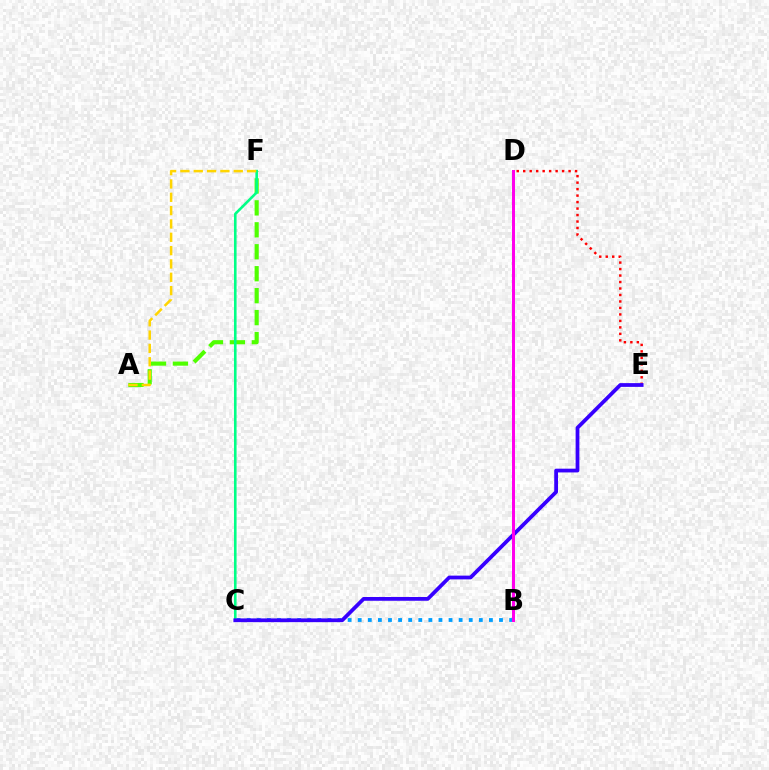{('A', 'F'): [{'color': '#4fff00', 'line_style': 'dashed', 'thickness': 2.98}, {'color': '#ffd500', 'line_style': 'dashed', 'thickness': 1.81}], ('C', 'F'): [{'color': '#00ff86', 'line_style': 'solid', 'thickness': 1.87}], ('D', 'E'): [{'color': '#ff0000', 'line_style': 'dotted', 'thickness': 1.76}], ('B', 'C'): [{'color': '#009eff', 'line_style': 'dotted', 'thickness': 2.74}], ('C', 'E'): [{'color': '#3700ff', 'line_style': 'solid', 'thickness': 2.71}], ('B', 'D'): [{'color': '#ff00ed', 'line_style': 'solid', 'thickness': 2.16}]}